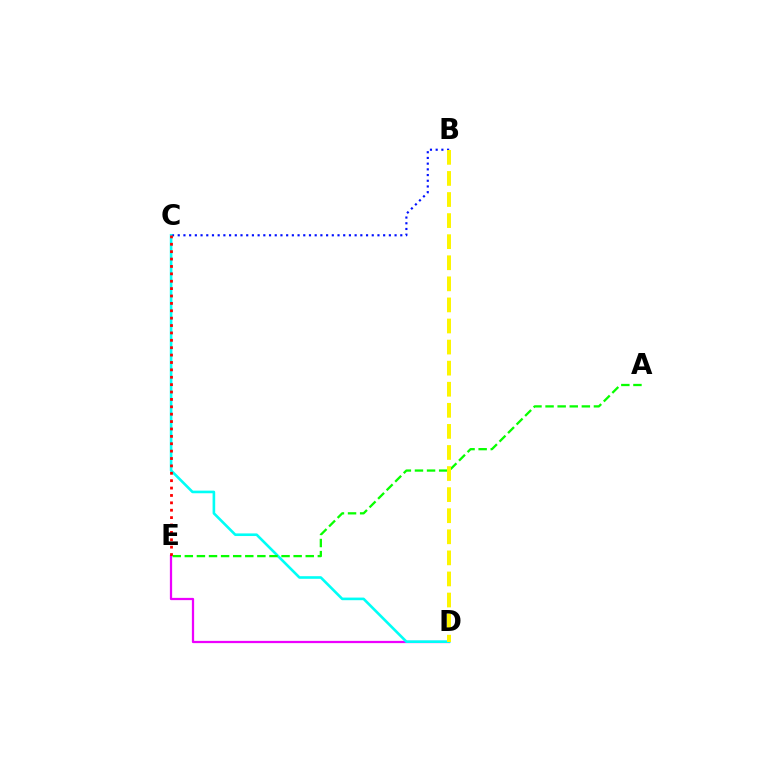{('B', 'C'): [{'color': '#0010ff', 'line_style': 'dotted', 'thickness': 1.55}], ('D', 'E'): [{'color': '#ee00ff', 'line_style': 'solid', 'thickness': 1.62}], ('C', 'D'): [{'color': '#00fff6', 'line_style': 'solid', 'thickness': 1.89}], ('A', 'E'): [{'color': '#08ff00', 'line_style': 'dashed', 'thickness': 1.64}], ('C', 'E'): [{'color': '#ff0000', 'line_style': 'dotted', 'thickness': 2.01}], ('B', 'D'): [{'color': '#fcf500', 'line_style': 'dashed', 'thickness': 2.86}]}